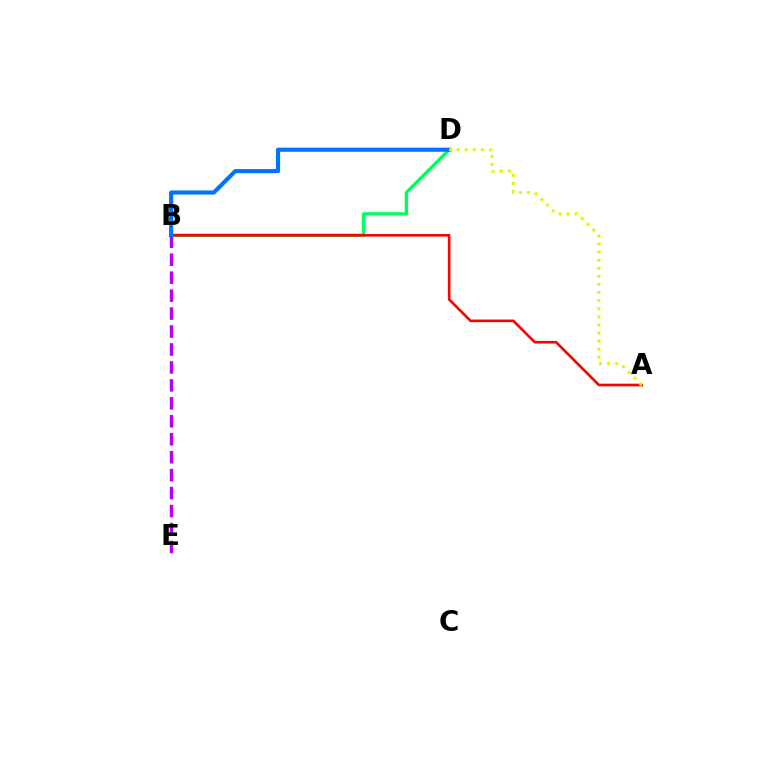{('B', 'E'): [{'color': '#b900ff', 'line_style': 'dashed', 'thickness': 2.44}], ('B', 'D'): [{'color': '#00ff5c', 'line_style': 'solid', 'thickness': 2.39}, {'color': '#0074ff', 'line_style': 'solid', 'thickness': 2.96}], ('A', 'B'): [{'color': '#ff0000', 'line_style': 'solid', 'thickness': 1.9}], ('A', 'D'): [{'color': '#d1ff00', 'line_style': 'dotted', 'thickness': 2.2}]}